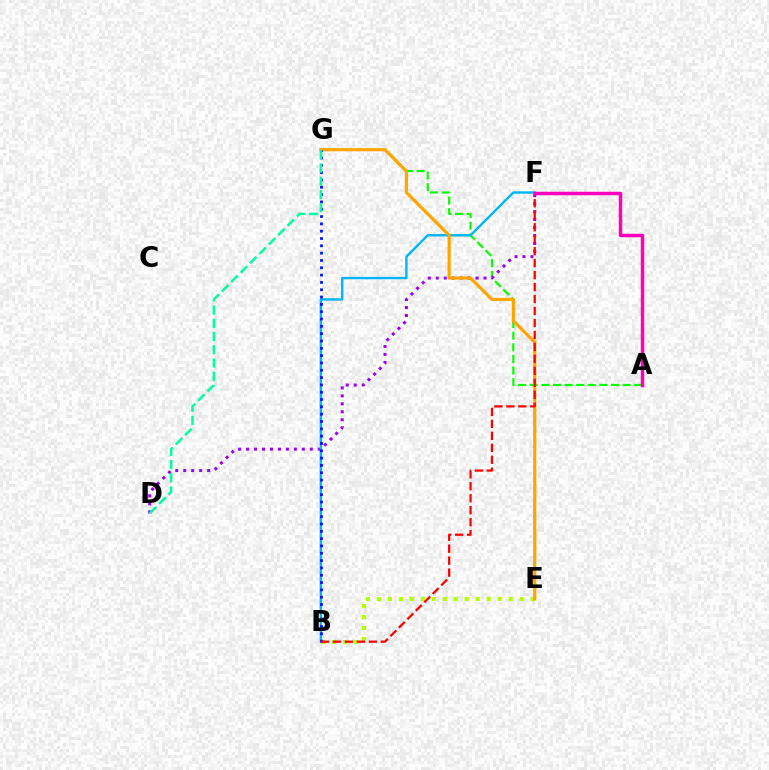{('A', 'G'): [{'color': '#08ff00', 'line_style': 'dashed', 'thickness': 1.58}], ('B', 'E'): [{'color': '#b3ff00', 'line_style': 'dotted', 'thickness': 2.98}], ('D', 'F'): [{'color': '#9b00ff', 'line_style': 'dotted', 'thickness': 2.16}], ('B', 'F'): [{'color': '#00b5ff', 'line_style': 'solid', 'thickness': 1.71}, {'color': '#ff0000', 'line_style': 'dashed', 'thickness': 1.63}], ('E', 'G'): [{'color': '#ffa500', 'line_style': 'solid', 'thickness': 2.3}], ('B', 'G'): [{'color': '#0010ff', 'line_style': 'dotted', 'thickness': 1.99}], ('D', 'G'): [{'color': '#00ff9d', 'line_style': 'dashed', 'thickness': 1.8}], ('A', 'F'): [{'color': '#ff00bd', 'line_style': 'solid', 'thickness': 2.5}]}